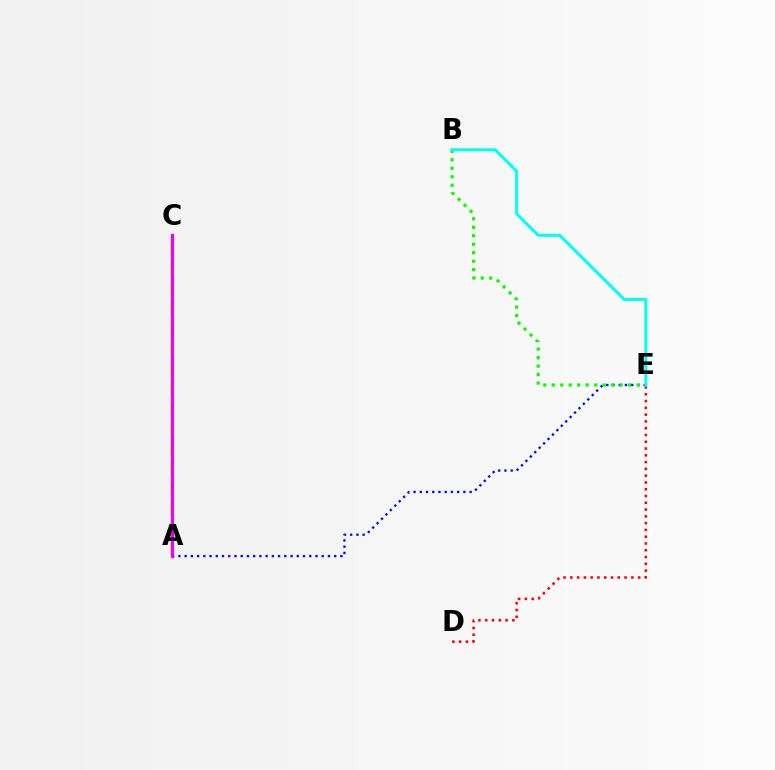{('A', 'E'): [{'color': '#0010ff', 'line_style': 'dotted', 'thickness': 1.69}], ('A', 'C'): [{'color': '#fcf500', 'line_style': 'dashed', 'thickness': 2.72}, {'color': '#ee00ff', 'line_style': 'solid', 'thickness': 2.28}], ('D', 'E'): [{'color': '#ff0000', 'line_style': 'dotted', 'thickness': 1.84}], ('B', 'E'): [{'color': '#08ff00', 'line_style': 'dotted', 'thickness': 2.31}, {'color': '#00fff6', 'line_style': 'solid', 'thickness': 2.18}]}